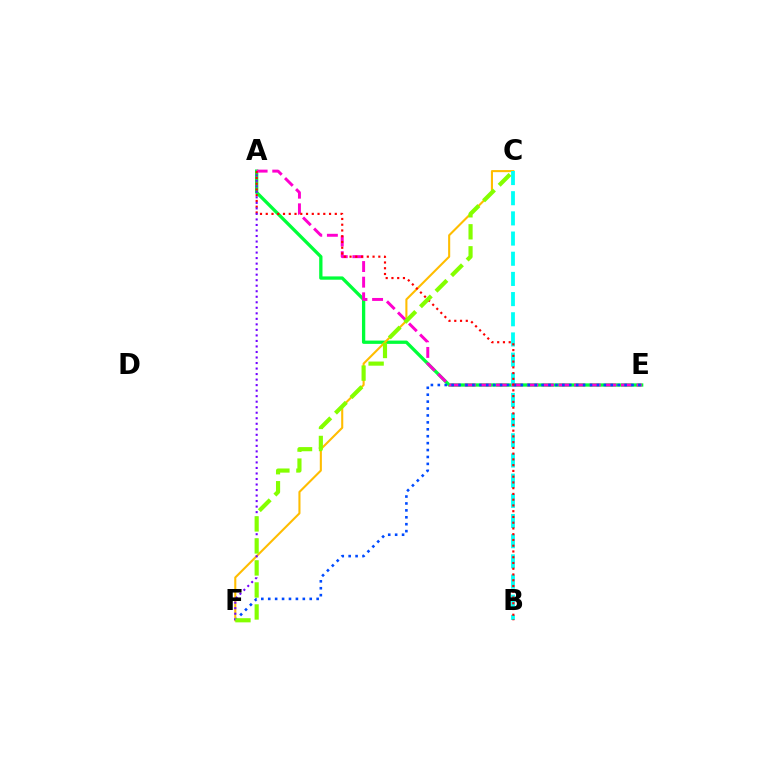{('A', 'E'): [{'color': '#00ff39', 'line_style': 'solid', 'thickness': 2.38}, {'color': '#ff00cf', 'line_style': 'dashed', 'thickness': 2.12}], ('C', 'F'): [{'color': '#ffbd00', 'line_style': 'solid', 'thickness': 1.51}, {'color': '#84ff00', 'line_style': 'dashed', 'thickness': 2.99}], ('B', 'C'): [{'color': '#00fff6', 'line_style': 'dashed', 'thickness': 2.74}], ('E', 'F'): [{'color': '#004bff', 'line_style': 'dotted', 'thickness': 1.88}], ('A', 'B'): [{'color': '#ff0000', 'line_style': 'dotted', 'thickness': 1.56}], ('A', 'F'): [{'color': '#7200ff', 'line_style': 'dotted', 'thickness': 1.5}]}